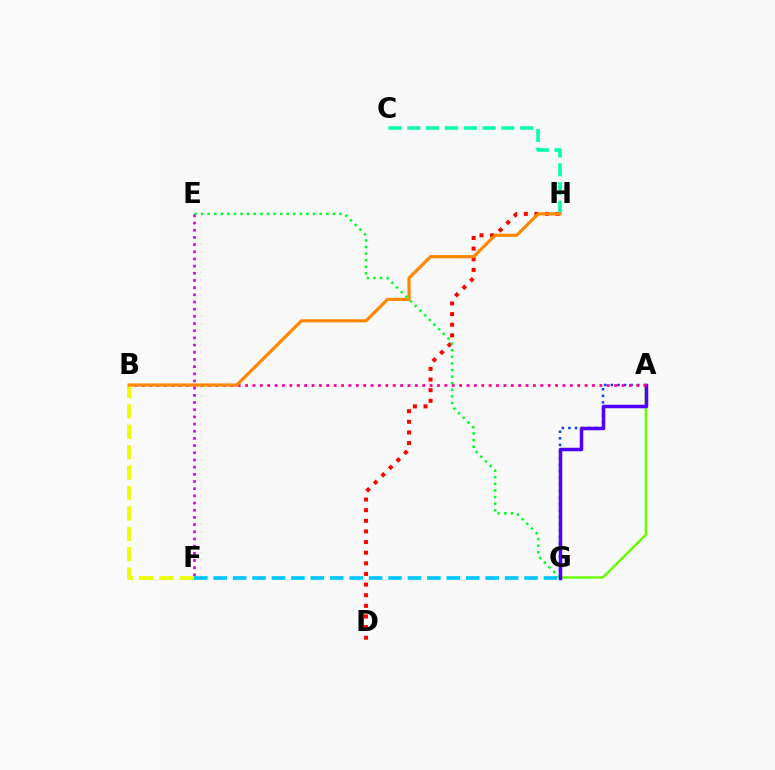{('A', 'G'): [{'color': '#003fff', 'line_style': 'dotted', 'thickness': 1.79}, {'color': '#66ff00', 'line_style': 'solid', 'thickness': 1.74}, {'color': '#4f00ff', 'line_style': 'solid', 'thickness': 2.52}], ('D', 'H'): [{'color': '#ff0000', 'line_style': 'dotted', 'thickness': 2.89}], ('B', 'F'): [{'color': '#eeff00', 'line_style': 'dashed', 'thickness': 2.77}], ('E', 'G'): [{'color': '#00ff27', 'line_style': 'dotted', 'thickness': 1.79}], ('E', 'F'): [{'color': '#d600ff', 'line_style': 'dotted', 'thickness': 1.95}], ('C', 'H'): [{'color': '#00ffaf', 'line_style': 'dashed', 'thickness': 2.55}], ('A', 'B'): [{'color': '#ff00a0', 'line_style': 'dotted', 'thickness': 2.01}], ('F', 'G'): [{'color': '#00c7ff', 'line_style': 'dashed', 'thickness': 2.64}], ('B', 'H'): [{'color': '#ff8800', 'line_style': 'solid', 'thickness': 2.29}]}